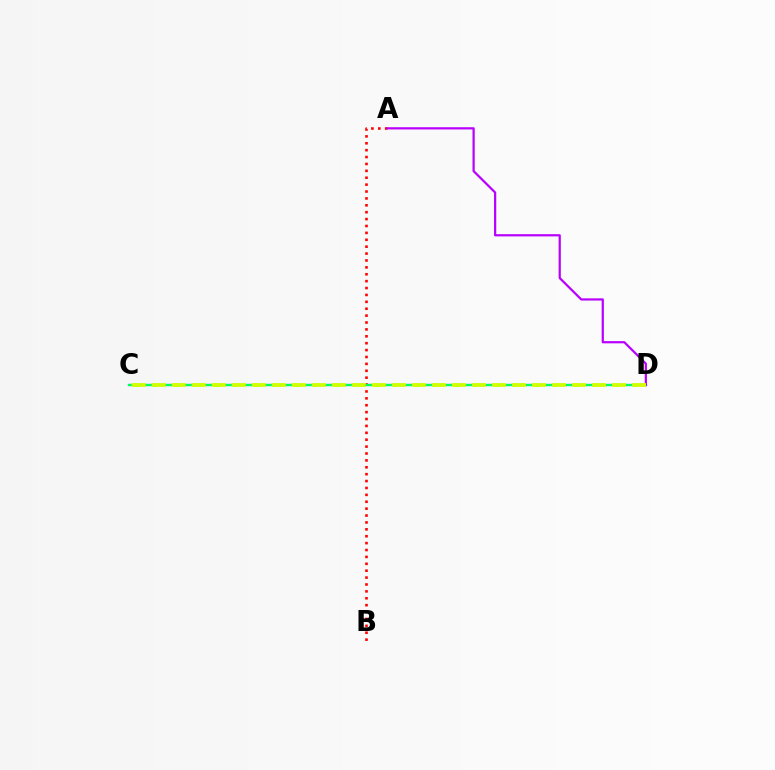{('A', 'B'): [{'color': '#ff0000', 'line_style': 'dotted', 'thickness': 1.87}], ('C', 'D'): [{'color': '#0074ff', 'line_style': 'solid', 'thickness': 1.62}, {'color': '#00ff5c', 'line_style': 'solid', 'thickness': 1.5}, {'color': '#d1ff00', 'line_style': 'dashed', 'thickness': 2.72}], ('A', 'D'): [{'color': '#b900ff', 'line_style': 'solid', 'thickness': 1.6}]}